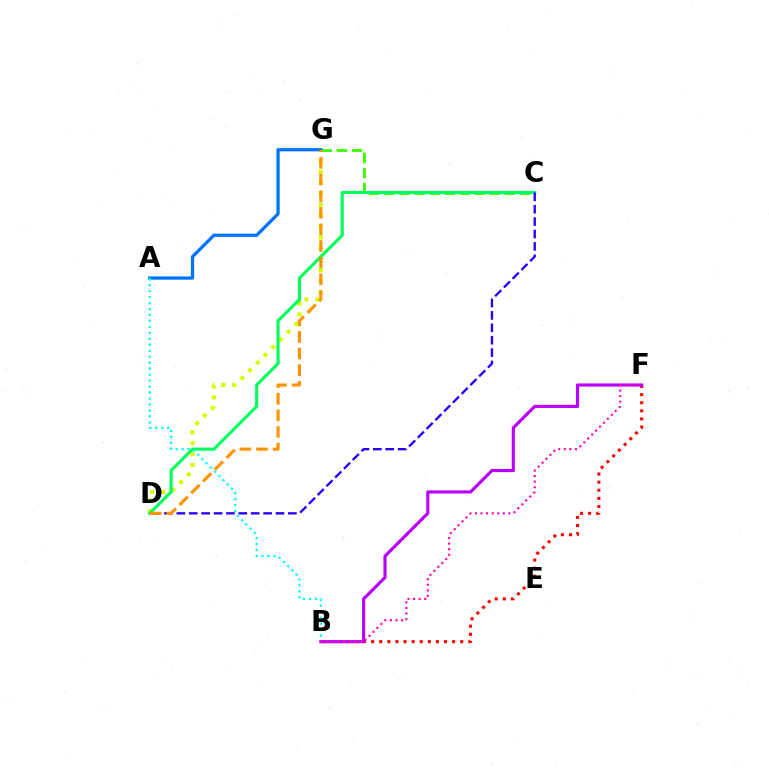{('D', 'G'): [{'color': '#d1ff00', 'line_style': 'dotted', 'thickness': 2.97}, {'color': '#ff9400', 'line_style': 'dashed', 'thickness': 2.26}], ('B', 'F'): [{'color': '#ff0000', 'line_style': 'dotted', 'thickness': 2.2}, {'color': '#b900ff', 'line_style': 'solid', 'thickness': 2.26}, {'color': '#ff00ac', 'line_style': 'dotted', 'thickness': 1.51}], ('C', 'G'): [{'color': '#3dff00', 'line_style': 'dashed', 'thickness': 2.05}], ('C', 'D'): [{'color': '#00ff5c', 'line_style': 'solid', 'thickness': 2.24}, {'color': '#2500ff', 'line_style': 'dashed', 'thickness': 1.68}], ('A', 'G'): [{'color': '#0074ff', 'line_style': 'solid', 'thickness': 2.34}], ('A', 'B'): [{'color': '#00fff6', 'line_style': 'dotted', 'thickness': 1.62}]}